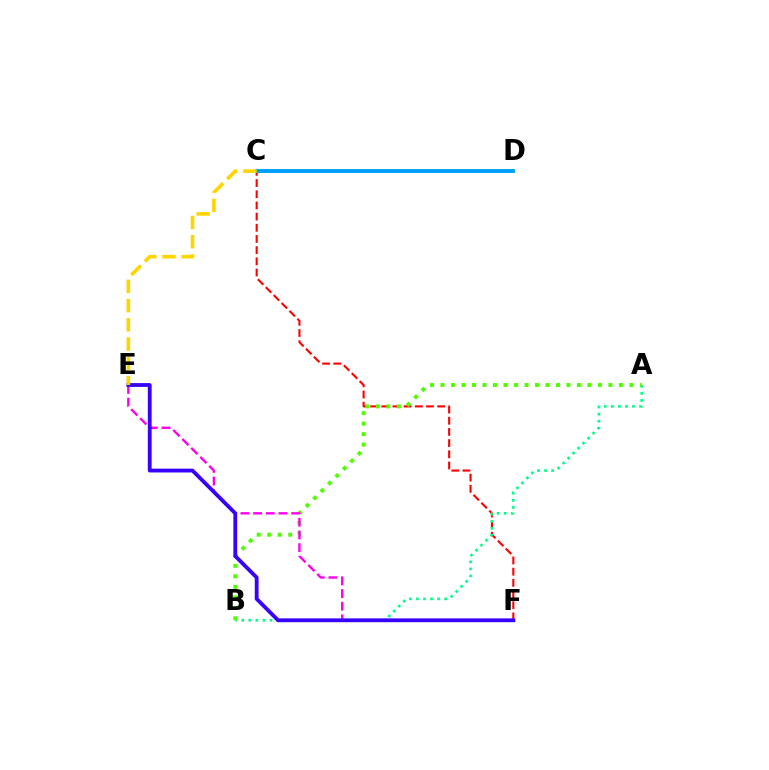{('C', 'F'): [{'color': '#ff0000', 'line_style': 'dashed', 'thickness': 1.52}], ('A', 'B'): [{'color': '#00ff86', 'line_style': 'dotted', 'thickness': 1.92}, {'color': '#4fff00', 'line_style': 'dotted', 'thickness': 2.85}], ('E', 'F'): [{'color': '#ff00ed', 'line_style': 'dashed', 'thickness': 1.72}, {'color': '#3700ff', 'line_style': 'solid', 'thickness': 2.75}], ('C', 'D'): [{'color': '#009eff', 'line_style': 'solid', 'thickness': 2.81}], ('C', 'E'): [{'color': '#ffd500', 'line_style': 'dashed', 'thickness': 2.62}]}